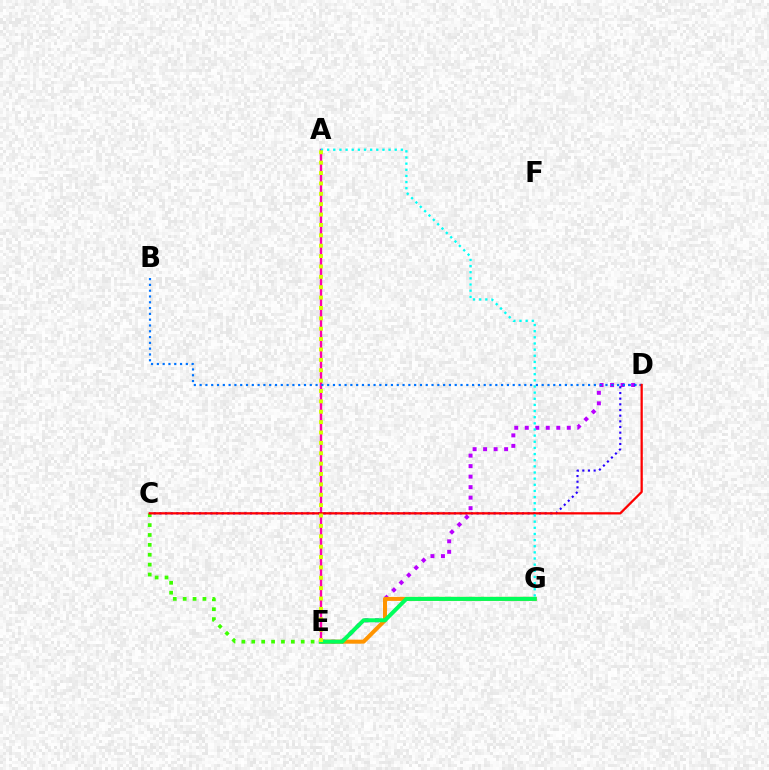{('A', 'E'): [{'color': '#ff00ac', 'line_style': 'solid', 'thickness': 1.73}, {'color': '#d1ff00', 'line_style': 'dotted', 'thickness': 2.82}], ('C', 'E'): [{'color': '#3dff00', 'line_style': 'dotted', 'thickness': 2.69}], ('D', 'E'): [{'color': '#b900ff', 'line_style': 'dotted', 'thickness': 2.85}], ('C', 'D'): [{'color': '#2500ff', 'line_style': 'dotted', 'thickness': 1.54}, {'color': '#ff0000', 'line_style': 'solid', 'thickness': 1.64}], ('E', 'G'): [{'color': '#ff9400', 'line_style': 'solid', 'thickness': 2.9}, {'color': '#00ff5c', 'line_style': 'solid', 'thickness': 2.89}], ('B', 'D'): [{'color': '#0074ff', 'line_style': 'dotted', 'thickness': 1.58}], ('A', 'G'): [{'color': '#00fff6', 'line_style': 'dotted', 'thickness': 1.67}]}